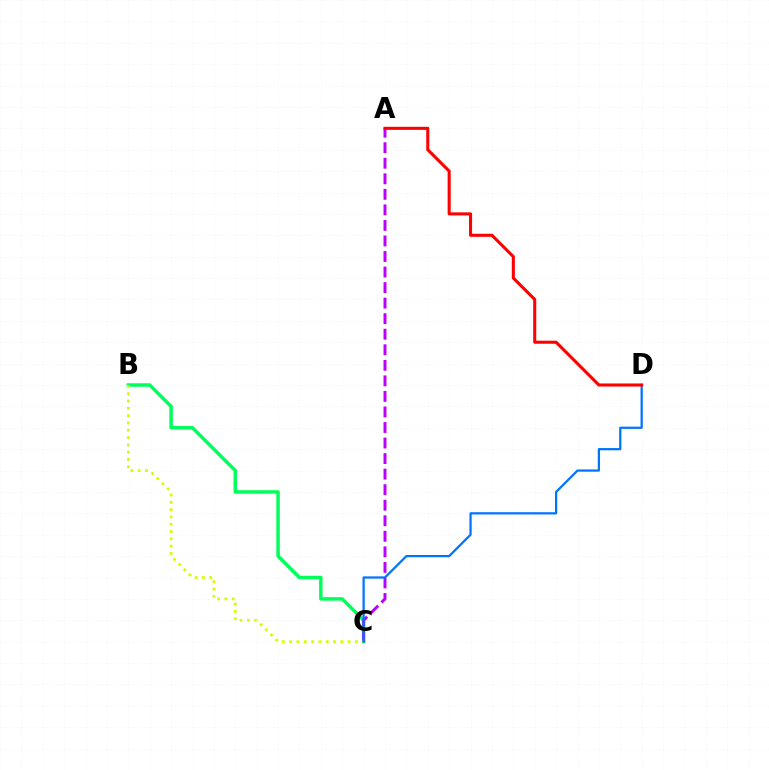{('B', 'C'): [{'color': '#00ff5c', 'line_style': 'solid', 'thickness': 2.5}, {'color': '#d1ff00', 'line_style': 'dotted', 'thickness': 1.99}], ('A', 'C'): [{'color': '#b900ff', 'line_style': 'dashed', 'thickness': 2.11}], ('C', 'D'): [{'color': '#0074ff', 'line_style': 'solid', 'thickness': 1.61}], ('A', 'D'): [{'color': '#ff0000', 'line_style': 'solid', 'thickness': 2.21}]}